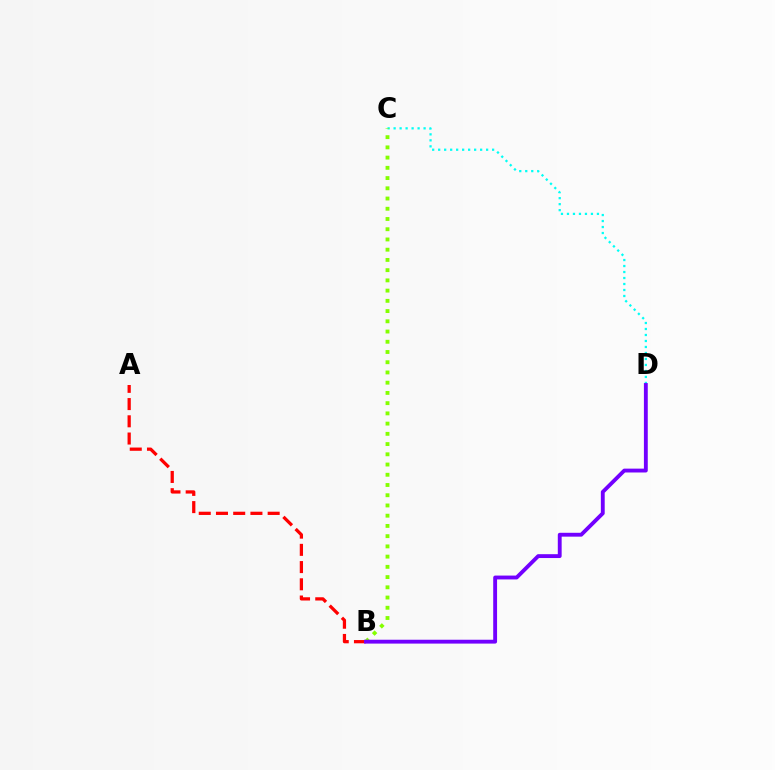{('A', 'B'): [{'color': '#ff0000', 'line_style': 'dashed', 'thickness': 2.34}], ('C', 'D'): [{'color': '#00fff6', 'line_style': 'dotted', 'thickness': 1.63}], ('B', 'C'): [{'color': '#84ff00', 'line_style': 'dotted', 'thickness': 2.78}], ('B', 'D'): [{'color': '#7200ff', 'line_style': 'solid', 'thickness': 2.78}]}